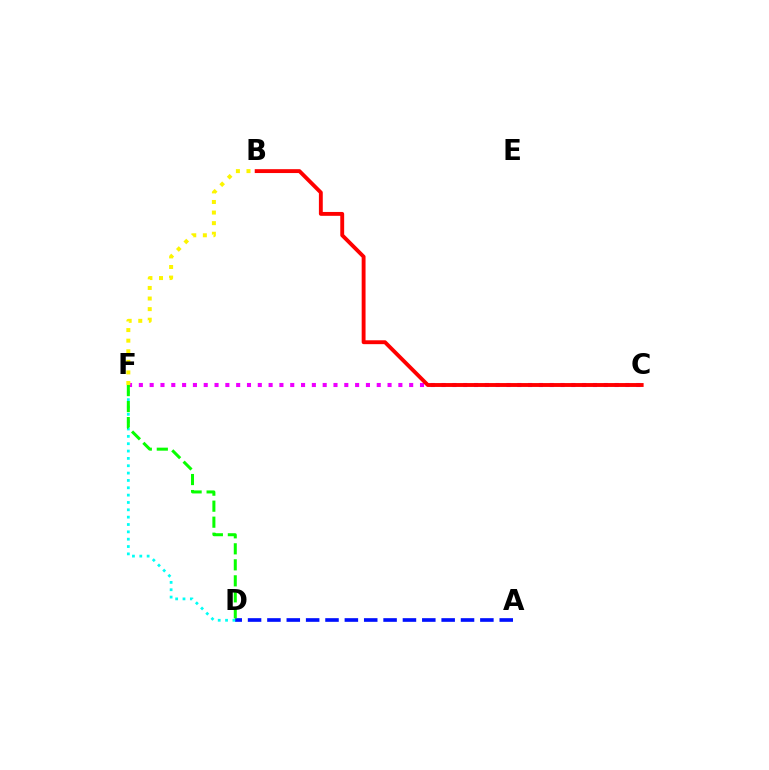{('C', 'F'): [{'color': '#ee00ff', 'line_style': 'dotted', 'thickness': 2.94}], ('B', 'C'): [{'color': '#ff0000', 'line_style': 'solid', 'thickness': 2.79}], ('A', 'D'): [{'color': '#0010ff', 'line_style': 'dashed', 'thickness': 2.63}], ('B', 'F'): [{'color': '#fcf500', 'line_style': 'dotted', 'thickness': 2.88}], ('D', 'F'): [{'color': '#00fff6', 'line_style': 'dotted', 'thickness': 2.0}, {'color': '#08ff00', 'line_style': 'dashed', 'thickness': 2.17}]}